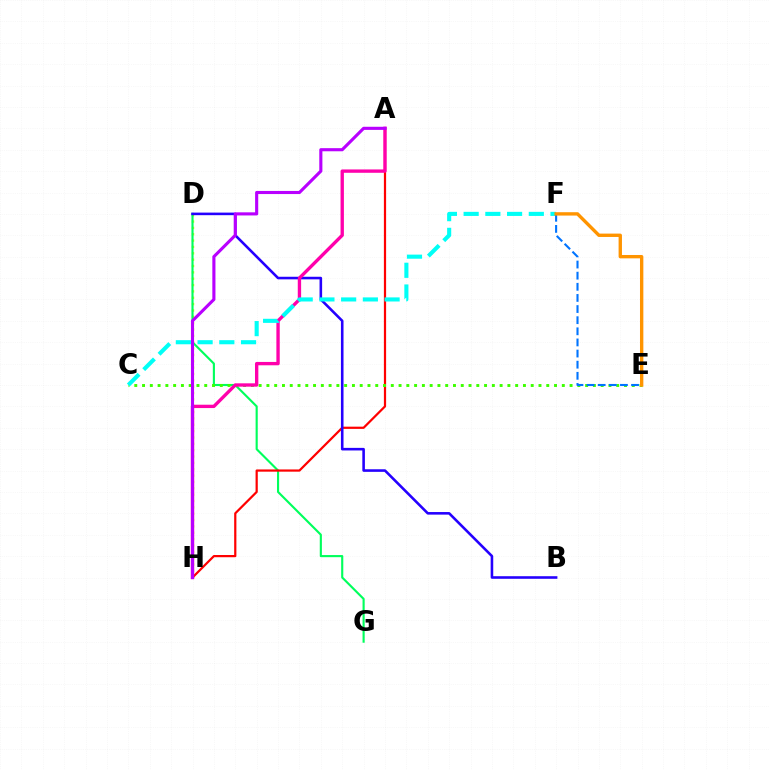{('D', 'H'): [{'color': '#d1ff00', 'line_style': 'dotted', 'thickness': 1.73}], ('D', 'G'): [{'color': '#00ff5c', 'line_style': 'solid', 'thickness': 1.54}], ('A', 'H'): [{'color': '#ff0000', 'line_style': 'solid', 'thickness': 1.6}, {'color': '#ff00ac', 'line_style': 'solid', 'thickness': 2.41}, {'color': '#b900ff', 'line_style': 'solid', 'thickness': 2.24}], ('B', 'D'): [{'color': '#2500ff', 'line_style': 'solid', 'thickness': 1.86}], ('C', 'E'): [{'color': '#3dff00', 'line_style': 'dotted', 'thickness': 2.11}], ('C', 'F'): [{'color': '#00fff6', 'line_style': 'dashed', 'thickness': 2.95}], ('E', 'F'): [{'color': '#0074ff', 'line_style': 'dashed', 'thickness': 1.51}, {'color': '#ff9400', 'line_style': 'solid', 'thickness': 2.42}]}